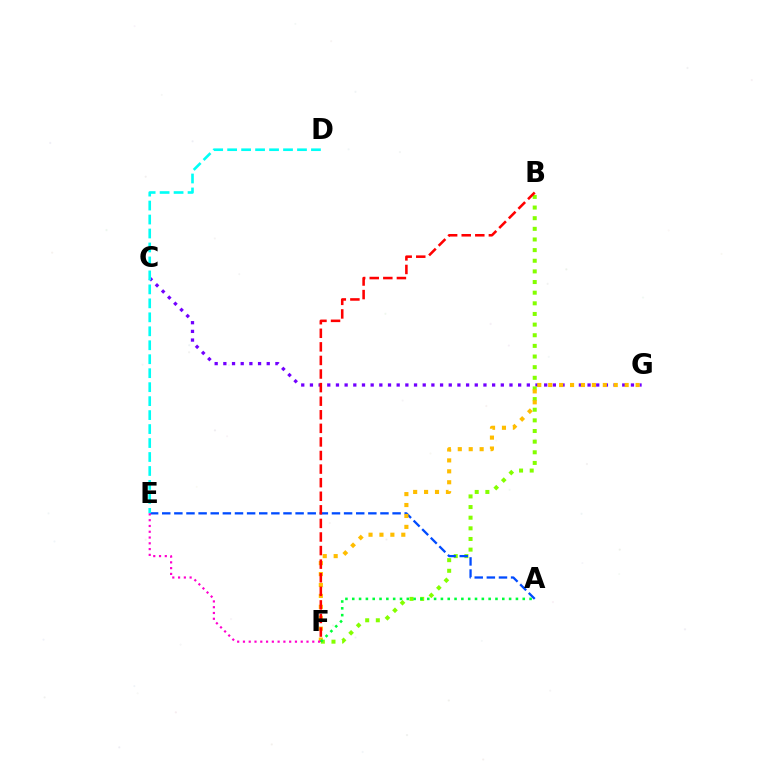{('C', 'G'): [{'color': '#7200ff', 'line_style': 'dotted', 'thickness': 2.36}], ('B', 'F'): [{'color': '#84ff00', 'line_style': 'dotted', 'thickness': 2.89}, {'color': '#ff0000', 'line_style': 'dashed', 'thickness': 1.84}], ('A', 'E'): [{'color': '#004bff', 'line_style': 'dashed', 'thickness': 1.65}], ('F', 'G'): [{'color': '#ffbd00', 'line_style': 'dotted', 'thickness': 2.97}], ('A', 'F'): [{'color': '#00ff39', 'line_style': 'dotted', 'thickness': 1.85}], ('D', 'E'): [{'color': '#00fff6', 'line_style': 'dashed', 'thickness': 1.9}], ('E', 'F'): [{'color': '#ff00cf', 'line_style': 'dotted', 'thickness': 1.57}]}